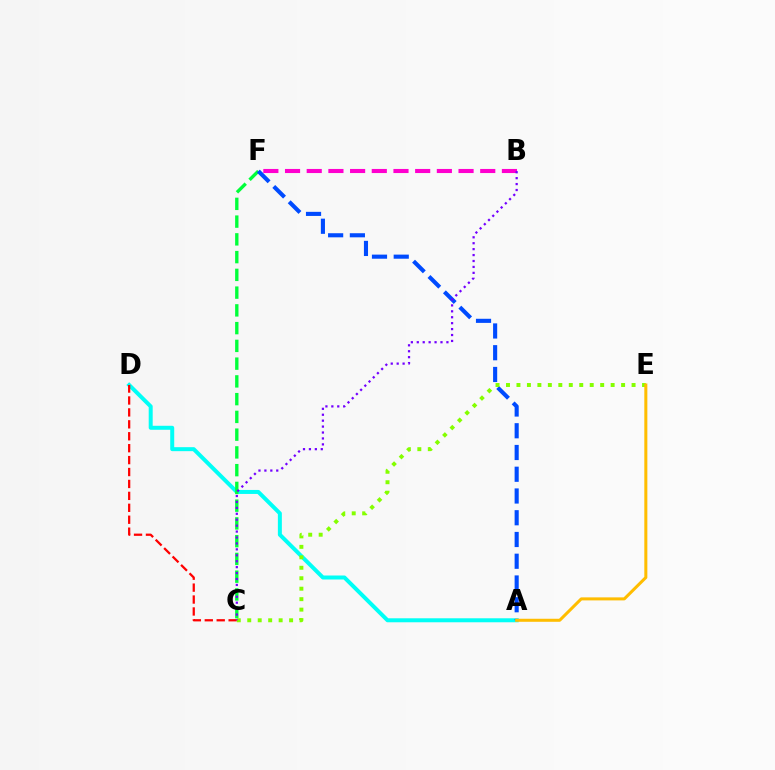{('A', 'D'): [{'color': '#00fff6', 'line_style': 'solid', 'thickness': 2.87}], ('B', 'F'): [{'color': '#ff00cf', 'line_style': 'dashed', 'thickness': 2.95}], ('C', 'D'): [{'color': '#ff0000', 'line_style': 'dashed', 'thickness': 1.62}], ('C', 'F'): [{'color': '#00ff39', 'line_style': 'dashed', 'thickness': 2.41}], ('A', 'F'): [{'color': '#004bff', 'line_style': 'dashed', 'thickness': 2.95}], ('C', 'E'): [{'color': '#84ff00', 'line_style': 'dotted', 'thickness': 2.84}], ('A', 'E'): [{'color': '#ffbd00', 'line_style': 'solid', 'thickness': 2.18}], ('B', 'C'): [{'color': '#7200ff', 'line_style': 'dotted', 'thickness': 1.61}]}